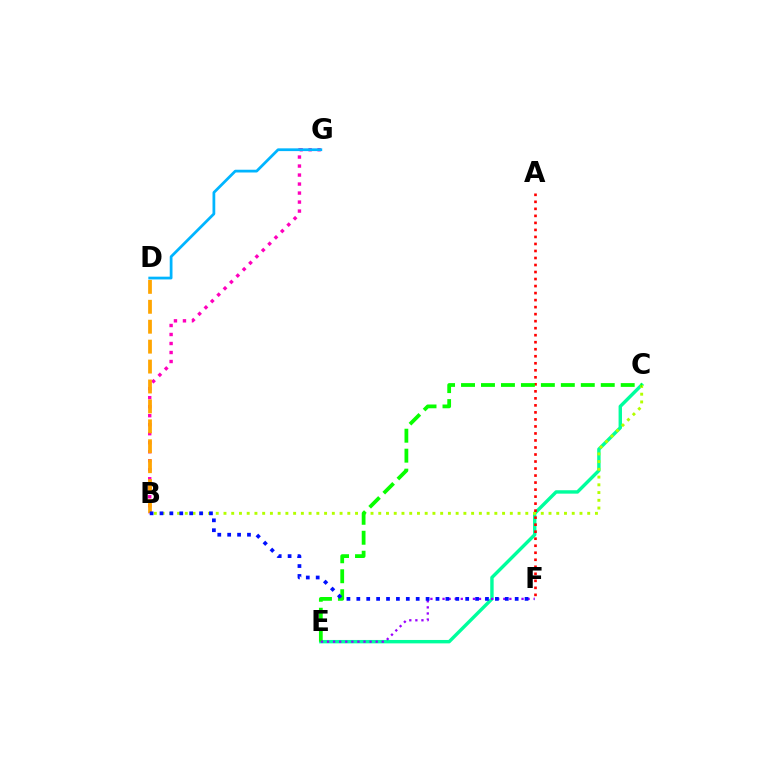{('C', 'E'): [{'color': '#00ff9d', 'line_style': 'solid', 'thickness': 2.45}, {'color': '#08ff00', 'line_style': 'dashed', 'thickness': 2.71}], ('B', 'C'): [{'color': '#b3ff00', 'line_style': 'dotted', 'thickness': 2.1}], ('B', 'G'): [{'color': '#ff00bd', 'line_style': 'dotted', 'thickness': 2.45}], ('D', 'G'): [{'color': '#00b5ff', 'line_style': 'solid', 'thickness': 1.98}], ('A', 'F'): [{'color': '#ff0000', 'line_style': 'dotted', 'thickness': 1.91}], ('B', 'D'): [{'color': '#ffa500', 'line_style': 'dashed', 'thickness': 2.71}], ('E', 'F'): [{'color': '#9b00ff', 'line_style': 'dotted', 'thickness': 1.65}], ('B', 'F'): [{'color': '#0010ff', 'line_style': 'dotted', 'thickness': 2.69}]}